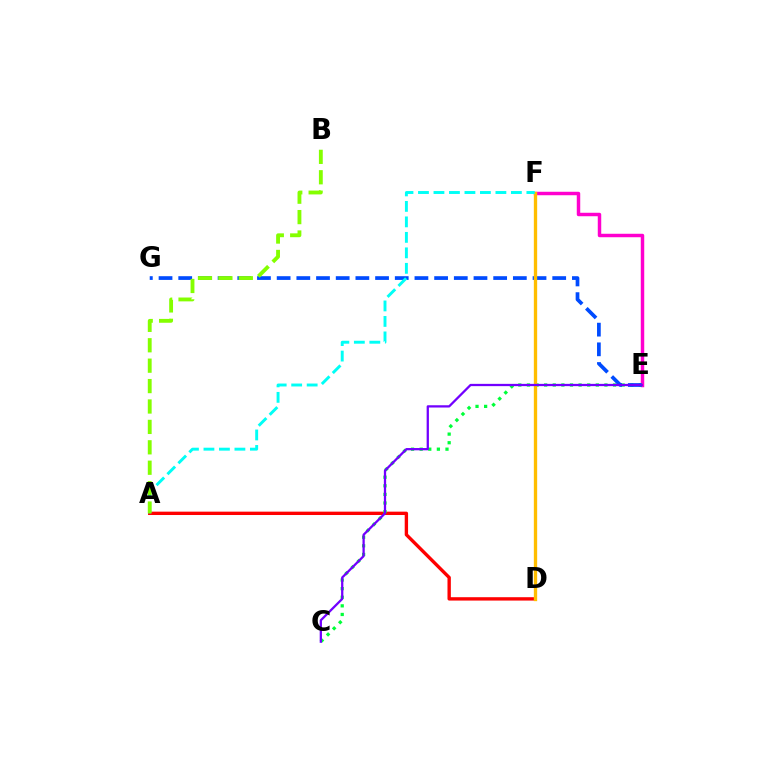{('A', 'D'): [{'color': '#ff0000', 'line_style': 'solid', 'thickness': 2.42}], ('E', 'F'): [{'color': '#ff00cf', 'line_style': 'solid', 'thickness': 2.49}], ('C', 'E'): [{'color': '#00ff39', 'line_style': 'dotted', 'thickness': 2.34}, {'color': '#7200ff', 'line_style': 'solid', 'thickness': 1.64}], ('E', 'G'): [{'color': '#004bff', 'line_style': 'dashed', 'thickness': 2.67}], ('D', 'F'): [{'color': '#ffbd00', 'line_style': 'solid', 'thickness': 2.39}], ('A', 'F'): [{'color': '#00fff6', 'line_style': 'dashed', 'thickness': 2.1}], ('A', 'B'): [{'color': '#84ff00', 'line_style': 'dashed', 'thickness': 2.77}]}